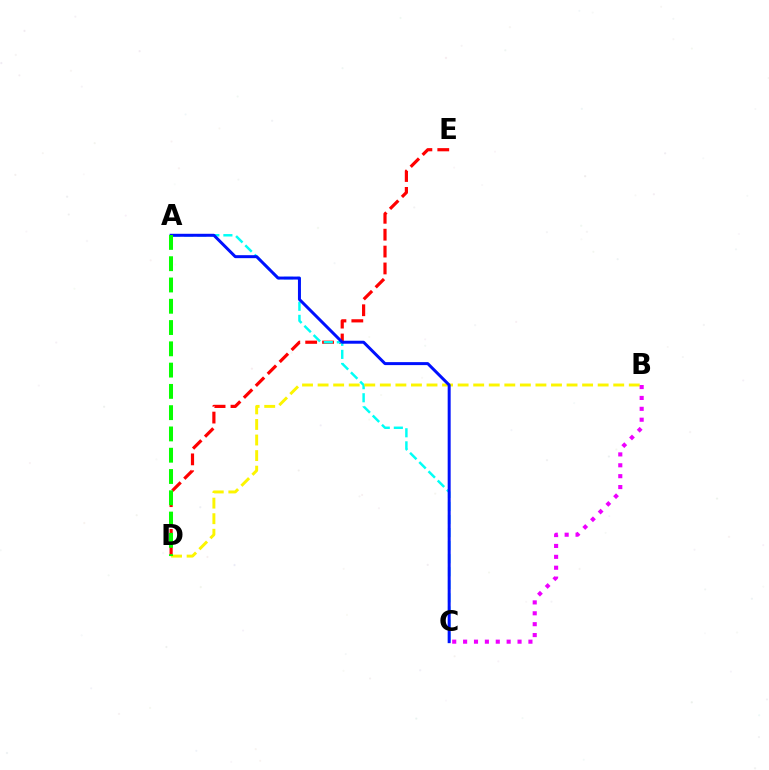{('D', 'E'): [{'color': '#ff0000', 'line_style': 'dashed', 'thickness': 2.29}], ('A', 'C'): [{'color': '#00fff6', 'line_style': 'dashed', 'thickness': 1.77}, {'color': '#0010ff', 'line_style': 'solid', 'thickness': 2.15}], ('B', 'D'): [{'color': '#fcf500', 'line_style': 'dashed', 'thickness': 2.11}], ('B', 'C'): [{'color': '#ee00ff', 'line_style': 'dotted', 'thickness': 2.96}], ('A', 'D'): [{'color': '#08ff00', 'line_style': 'dashed', 'thickness': 2.89}]}